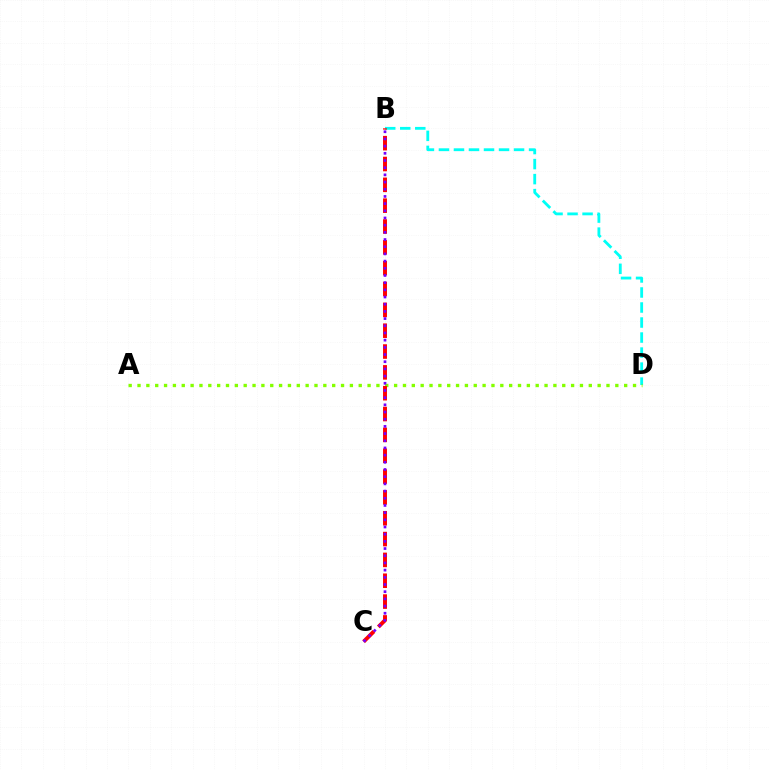{('B', 'D'): [{'color': '#00fff6', 'line_style': 'dashed', 'thickness': 2.04}], ('A', 'D'): [{'color': '#84ff00', 'line_style': 'dotted', 'thickness': 2.4}], ('B', 'C'): [{'color': '#ff0000', 'line_style': 'dashed', 'thickness': 2.83}, {'color': '#7200ff', 'line_style': 'dotted', 'thickness': 1.95}]}